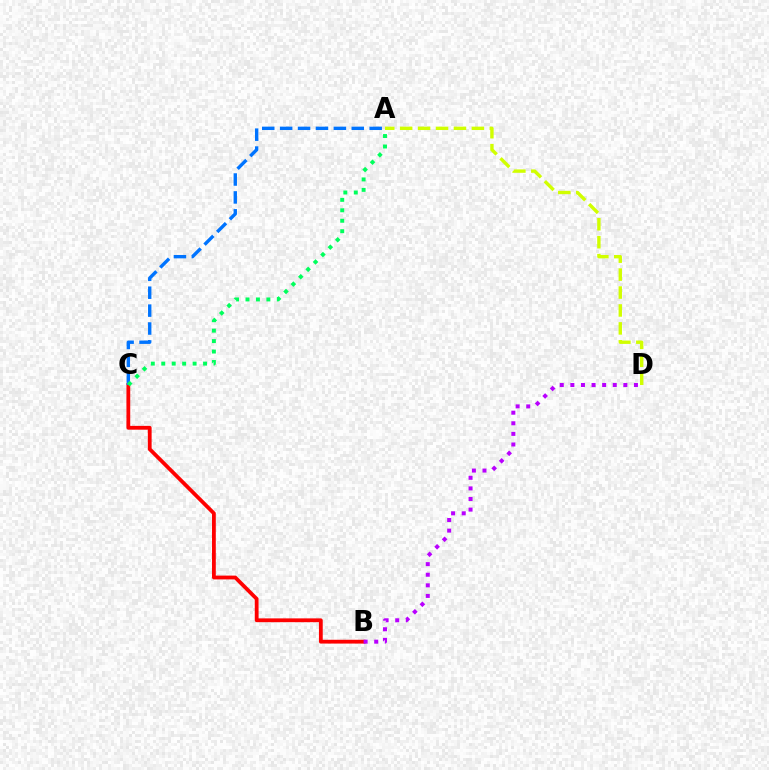{('B', 'C'): [{'color': '#ff0000', 'line_style': 'solid', 'thickness': 2.73}], ('B', 'D'): [{'color': '#b900ff', 'line_style': 'dotted', 'thickness': 2.88}], ('A', 'D'): [{'color': '#d1ff00', 'line_style': 'dashed', 'thickness': 2.44}], ('A', 'C'): [{'color': '#0074ff', 'line_style': 'dashed', 'thickness': 2.43}, {'color': '#00ff5c', 'line_style': 'dotted', 'thickness': 2.84}]}